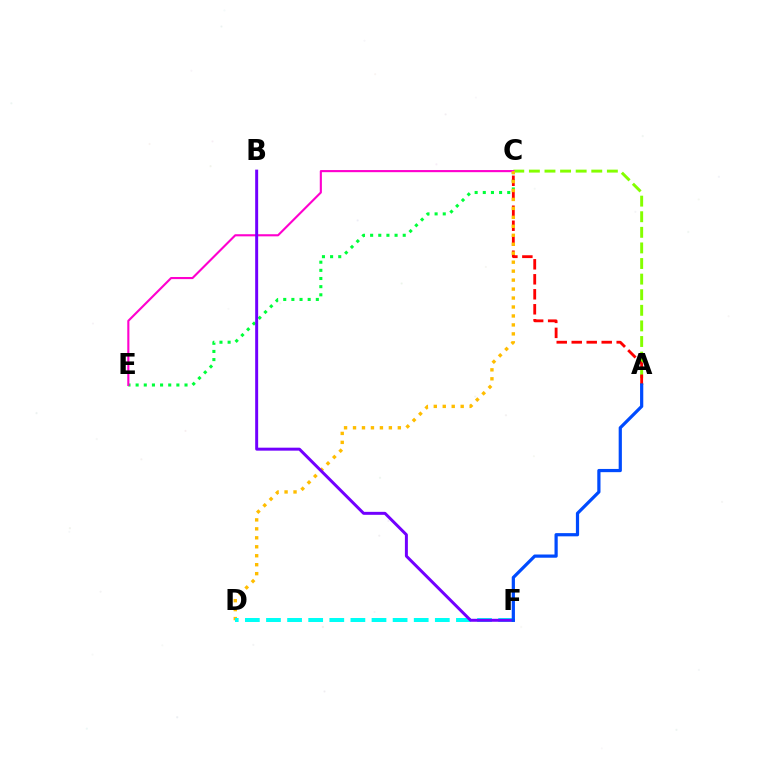{('C', 'E'): [{'color': '#00ff39', 'line_style': 'dotted', 'thickness': 2.21}, {'color': '#ff00cf', 'line_style': 'solid', 'thickness': 1.53}], ('A', 'C'): [{'color': '#84ff00', 'line_style': 'dashed', 'thickness': 2.12}, {'color': '#ff0000', 'line_style': 'dashed', 'thickness': 2.04}], ('C', 'D'): [{'color': '#ffbd00', 'line_style': 'dotted', 'thickness': 2.44}], ('D', 'F'): [{'color': '#00fff6', 'line_style': 'dashed', 'thickness': 2.87}], ('B', 'F'): [{'color': '#7200ff', 'line_style': 'solid', 'thickness': 2.14}], ('A', 'F'): [{'color': '#004bff', 'line_style': 'solid', 'thickness': 2.31}]}